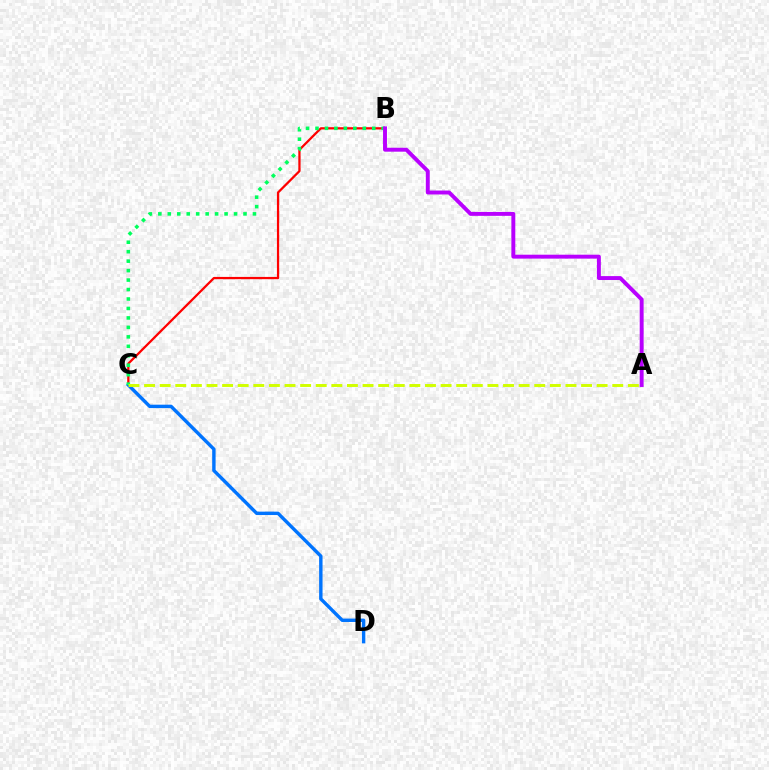{('B', 'C'): [{'color': '#ff0000', 'line_style': 'solid', 'thickness': 1.63}, {'color': '#00ff5c', 'line_style': 'dotted', 'thickness': 2.57}], ('C', 'D'): [{'color': '#0074ff', 'line_style': 'solid', 'thickness': 2.45}], ('A', 'C'): [{'color': '#d1ff00', 'line_style': 'dashed', 'thickness': 2.12}], ('A', 'B'): [{'color': '#b900ff', 'line_style': 'solid', 'thickness': 2.82}]}